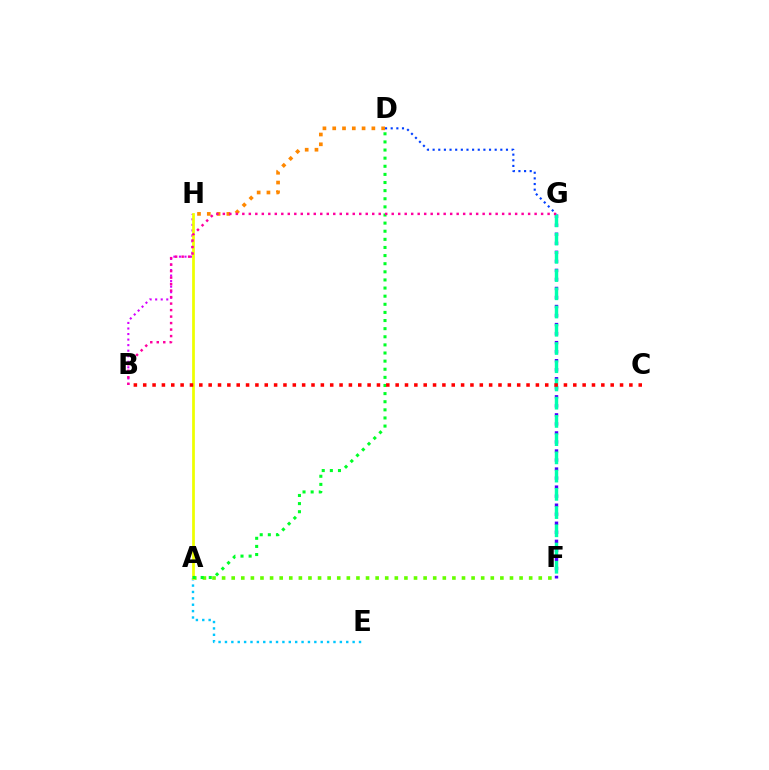{('F', 'G'): [{'color': '#4f00ff', 'line_style': 'dotted', 'thickness': 2.45}, {'color': '#00ffaf', 'line_style': 'dashed', 'thickness': 2.48}], ('D', 'H'): [{'color': '#ff8800', 'line_style': 'dotted', 'thickness': 2.66}], ('A', 'F'): [{'color': '#66ff00', 'line_style': 'dotted', 'thickness': 2.61}], ('A', 'E'): [{'color': '#00c7ff', 'line_style': 'dotted', 'thickness': 1.73}], ('B', 'H'): [{'color': '#d600ff', 'line_style': 'dotted', 'thickness': 1.51}], ('A', 'H'): [{'color': '#eeff00', 'line_style': 'solid', 'thickness': 1.98}], ('D', 'G'): [{'color': '#003fff', 'line_style': 'dotted', 'thickness': 1.53}], ('A', 'D'): [{'color': '#00ff27', 'line_style': 'dotted', 'thickness': 2.21}], ('B', 'C'): [{'color': '#ff0000', 'line_style': 'dotted', 'thickness': 2.54}], ('B', 'G'): [{'color': '#ff00a0', 'line_style': 'dotted', 'thickness': 1.76}]}